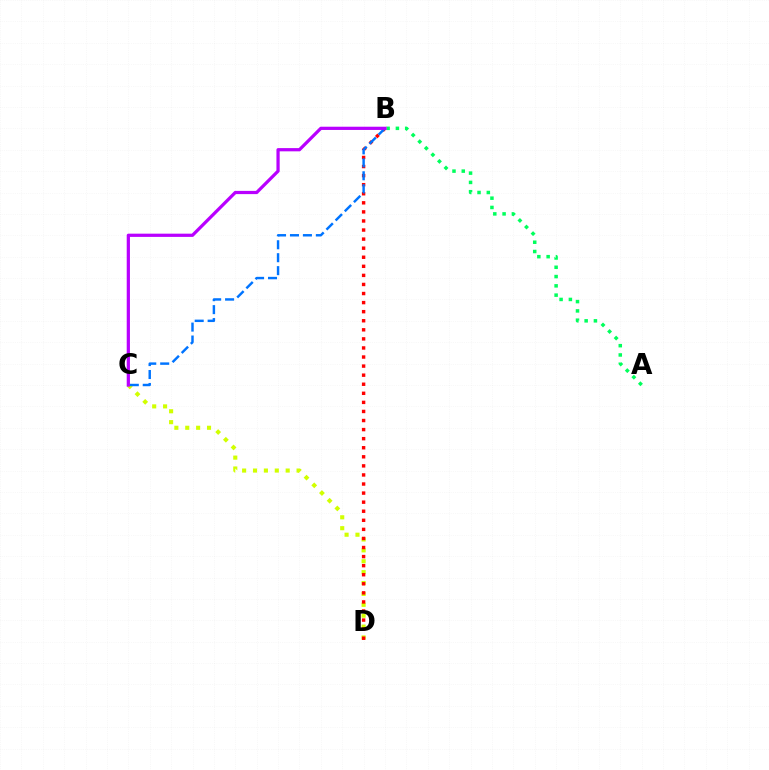{('C', 'D'): [{'color': '#d1ff00', 'line_style': 'dotted', 'thickness': 2.96}], ('B', 'D'): [{'color': '#ff0000', 'line_style': 'dotted', 'thickness': 2.46}], ('A', 'B'): [{'color': '#00ff5c', 'line_style': 'dotted', 'thickness': 2.52}], ('B', 'C'): [{'color': '#0074ff', 'line_style': 'dashed', 'thickness': 1.76}, {'color': '#b900ff', 'line_style': 'solid', 'thickness': 2.33}]}